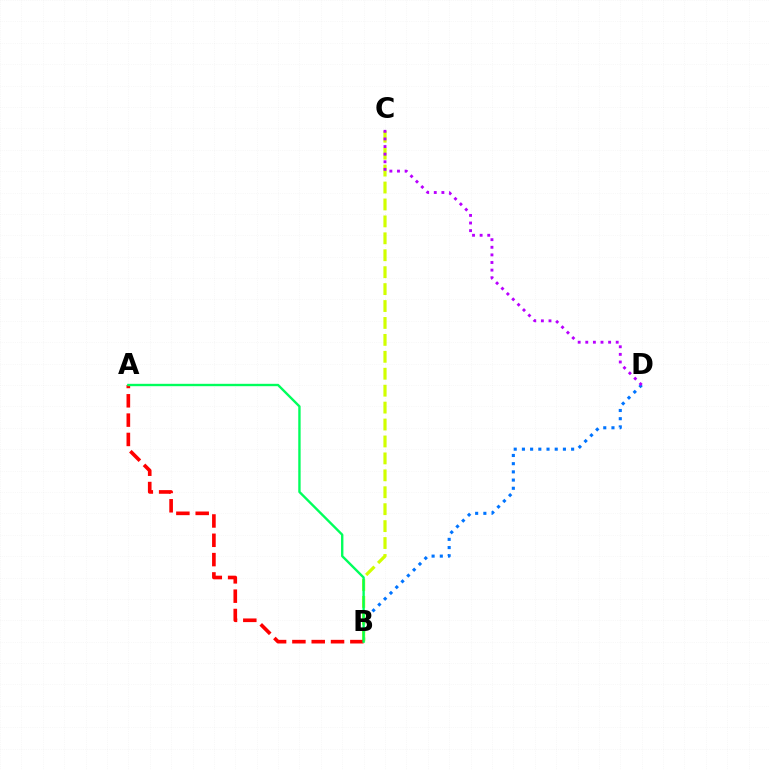{('B', 'D'): [{'color': '#0074ff', 'line_style': 'dotted', 'thickness': 2.23}], ('B', 'C'): [{'color': '#d1ff00', 'line_style': 'dashed', 'thickness': 2.3}], ('C', 'D'): [{'color': '#b900ff', 'line_style': 'dotted', 'thickness': 2.07}], ('A', 'B'): [{'color': '#ff0000', 'line_style': 'dashed', 'thickness': 2.62}, {'color': '#00ff5c', 'line_style': 'solid', 'thickness': 1.71}]}